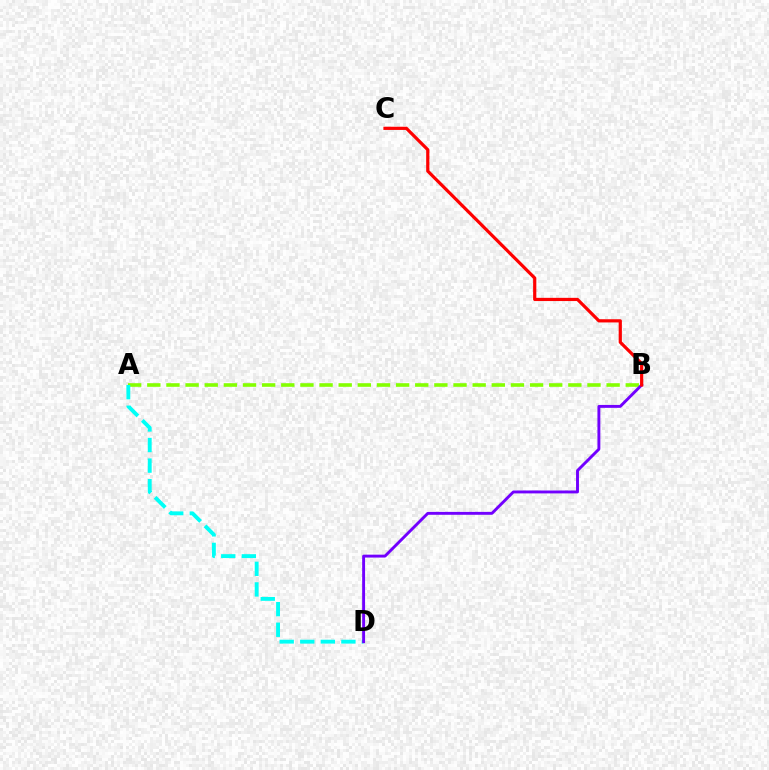{('A', 'B'): [{'color': '#84ff00', 'line_style': 'dashed', 'thickness': 2.6}], ('A', 'D'): [{'color': '#00fff6', 'line_style': 'dashed', 'thickness': 2.79}], ('B', 'D'): [{'color': '#7200ff', 'line_style': 'solid', 'thickness': 2.09}], ('B', 'C'): [{'color': '#ff0000', 'line_style': 'solid', 'thickness': 2.31}]}